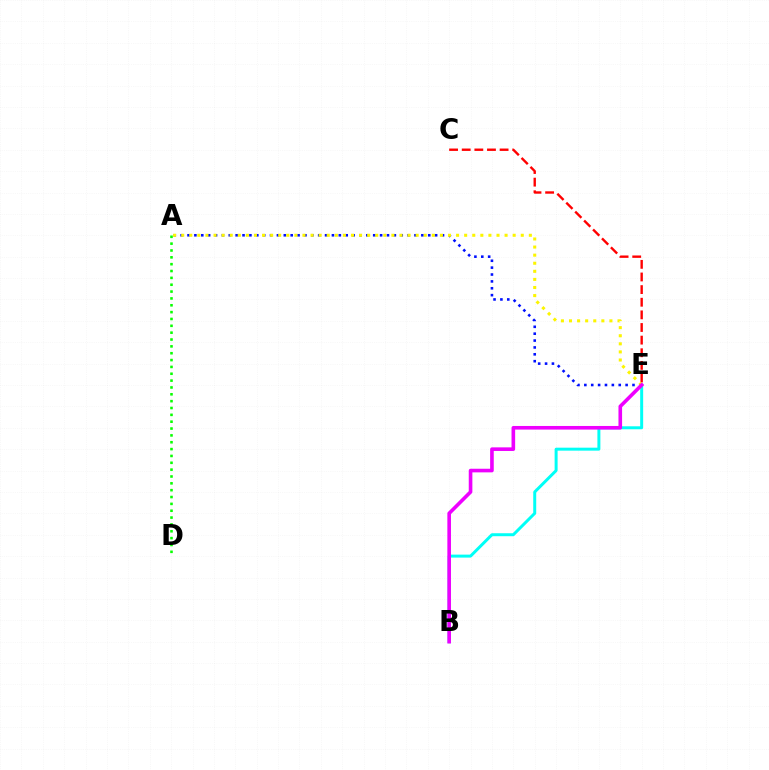{('C', 'E'): [{'color': '#ff0000', 'line_style': 'dashed', 'thickness': 1.72}], ('A', 'E'): [{'color': '#0010ff', 'line_style': 'dotted', 'thickness': 1.87}, {'color': '#fcf500', 'line_style': 'dotted', 'thickness': 2.2}], ('B', 'E'): [{'color': '#00fff6', 'line_style': 'solid', 'thickness': 2.14}, {'color': '#ee00ff', 'line_style': 'solid', 'thickness': 2.6}], ('A', 'D'): [{'color': '#08ff00', 'line_style': 'dotted', 'thickness': 1.86}]}